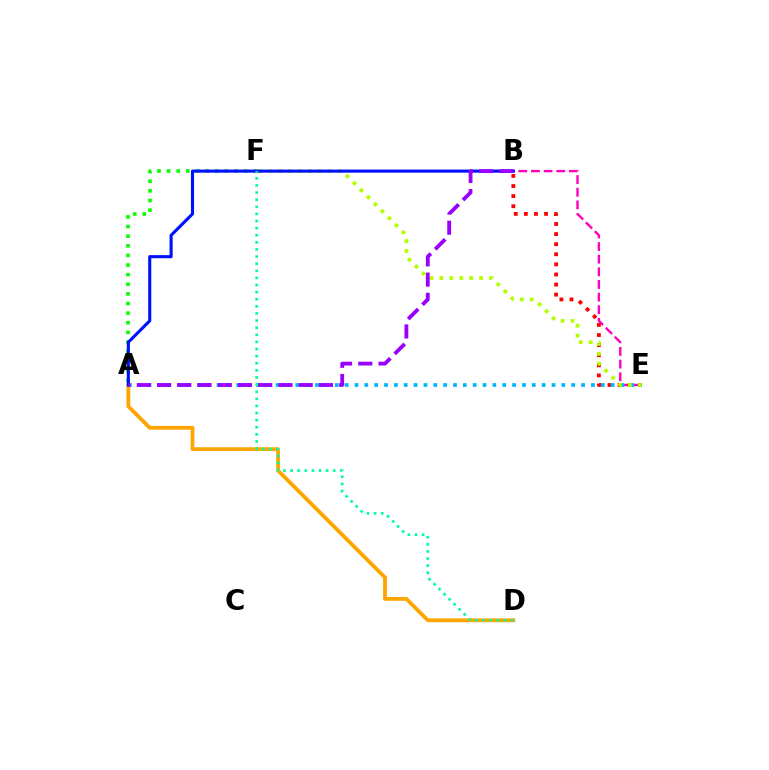{('A', 'F'): [{'color': '#08ff00', 'line_style': 'dotted', 'thickness': 2.61}], ('A', 'D'): [{'color': '#ffa500', 'line_style': 'solid', 'thickness': 2.74}], ('B', 'E'): [{'color': '#ff00bd', 'line_style': 'dashed', 'thickness': 1.72}, {'color': '#ff0000', 'line_style': 'dotted', 'thickness': 2.74}], ('A', 'E'): [{'color': '#00b5ff', 'line_style': 'dotted', 'thickness': 2.68}], ('E', 'F'): [{'color': '#b3ff00', 'line_style': 'dotted', 'thickness': 2.69}], ('A', 'B'): [{'color': '#0010ff', 'line_style': 'solid', 'thickness': 2.23}, {'color': '#9b00ff', 'line_style': 'dashed', 'thickness': 2.75}], ('D', 'F'): [{'color': '#00ff9d', 'line_style': 'dotted', 'thickness': 1.93}]}